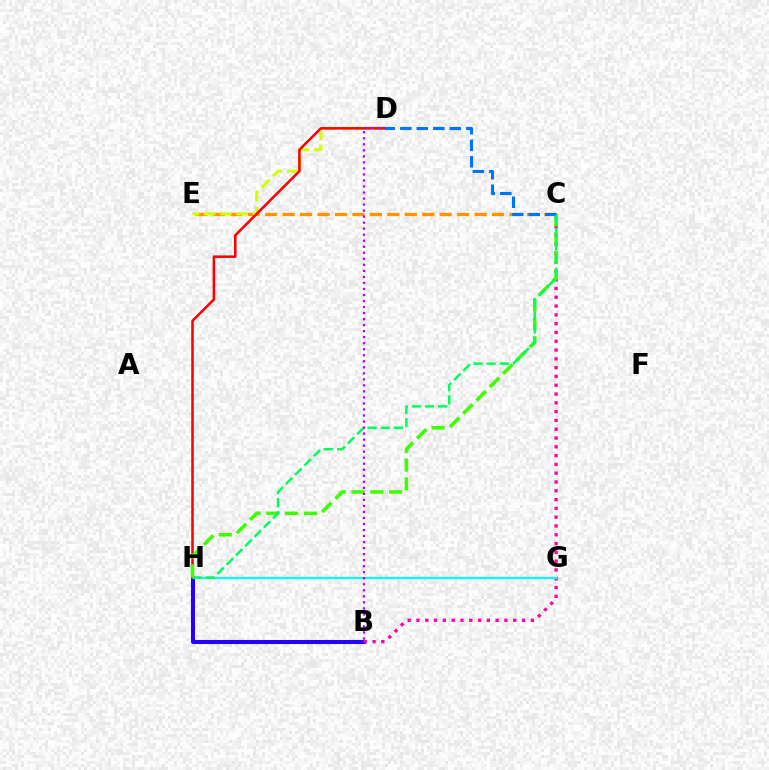{('B', 'H'): [{'color': '#2500ff', 'line_style': 'solid', 'thickness': 2.92}], ('B', 'C'): [{'color': '#ff00ac', 'line_style': 'dotted', 'thickness': 2.39}], ('G', 'H'): [{'color': '#00fff6', 'line_style': 'solid', 'thickness': 1.59}], ('C', 'E'): [{'color': '#ff9400', 'line_style': 'dashed', 'thickness': 2.37}], ('D', 'E'): [{'color': '#d1ff00', 'line_style': 'dashed', 'thickness': 2.2}], ('D', 'H'): [{'color': '#ff0000', 'line_style': 'solid', 'thickness': 1.82}], ('C', 'H'): [{'color': '#3dff00', 'line_style': 'dashed', 'thickness': 2.56}, {'color': '#00ff5c', 'line_style': 'dashed', 'thickness': 1.78}], ('C', 'D'): [{'color': '#0074ff', 'line_style': 'dashed', 'thickness': 2.24}], ('B', 'D'): [{'color': '#b900ff', 'line_style': 'dotted', 'thickness': 1.64}]}